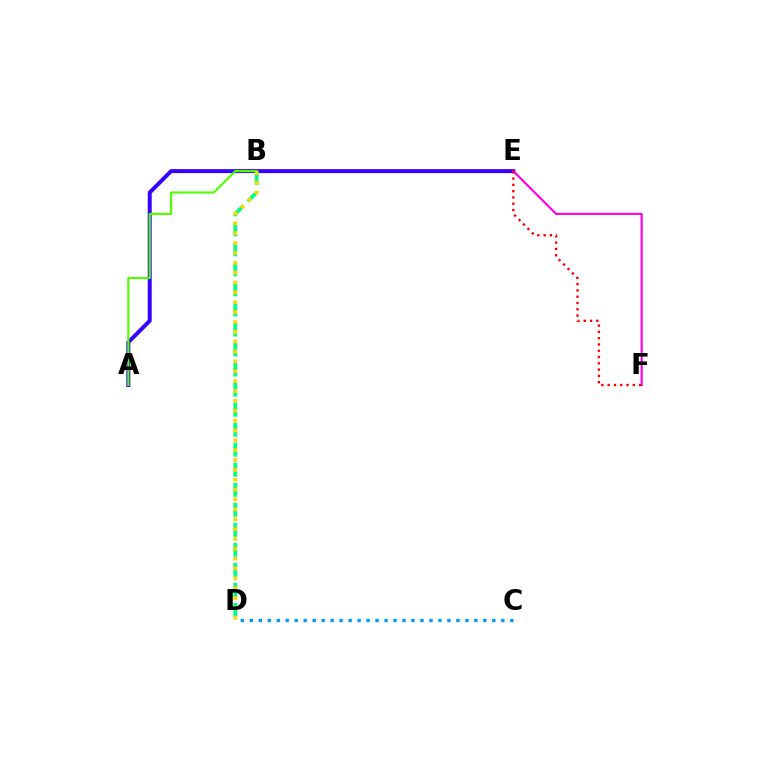{('A', 'E'): [{'color': '#3700ff', 'line_style': 'solid', 'thickness': 2.86}], ('C', 'D'): [{'color': '#009eff', 'line_style': 'dotted', 'thickness': 2.44}], ('E', 'F'): [{'color': '#ff00ed', 'line_style': 'solid', 'thickness': 1.55}, {'color': '#ff0000', 'line_style': 'dotted', 'thickness': 1.71}], ('B', 'D'): [{'color': '#00ff86', 'line_style': 'dashed', 'thickness': 2.72}, {'color': '#ffd500', 'line_style': 'dotted', 'thickness': 2.68}], ('A', 'B'): [{'color': '#4fff00', 'line_style': 'solid', 'thickness': 1.54}]}